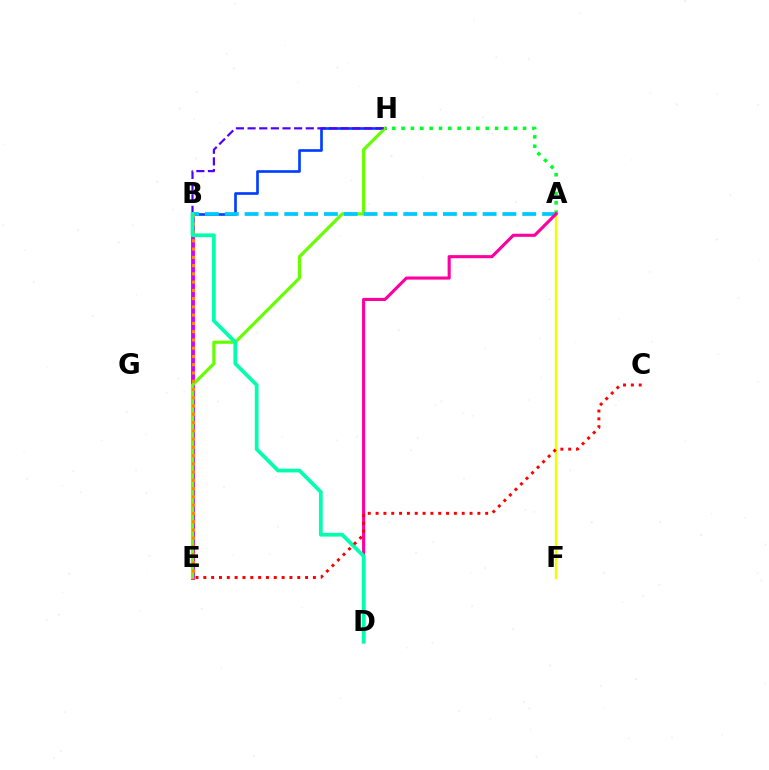{('B', 'E'): [{'color': '#d600ff', 'line_style': 'solid', 'thickness': 2.79}, {'color': '#ff8800', 'line_style': 'dotted', 'thickness': 2.24}], ('B', 'H'): [{'color': '#003fff', 'line_style': 'solid', 'thickness': 1.91}, {'color': '#4f00ff', 'line_style': 'dashed', 'thickness': 1.58}], ('E', 'H'): [{'color': '#66ff00', 'line_style': 'solid', 'thickness': 2.3}], ('A', 'B'): [{'color': '#00c7ff', 'line_style': 'dashed', 'thickness': 2.69}], ('A', 'H'): [{'color': '#00ff27', 'line_style': 'dotted', 'thickness': 2.54}], ('A', 'F'): [{'color': '#eeff00', 'line_style': 'solid', 'thickness': 1.69}], ('A', 'D'): [{'color': '#ff00a0', 'line_style': 'solid', 'thickness': 2.24}], ('B', 'D'): [{'color': '#00ffaf', 'line_style': 'solid', 'thickness': 2.69}], ('C', 'E'): [{'color': '#ff0000', 'line_style': 'dotted', 'thickness': 2.13}]}